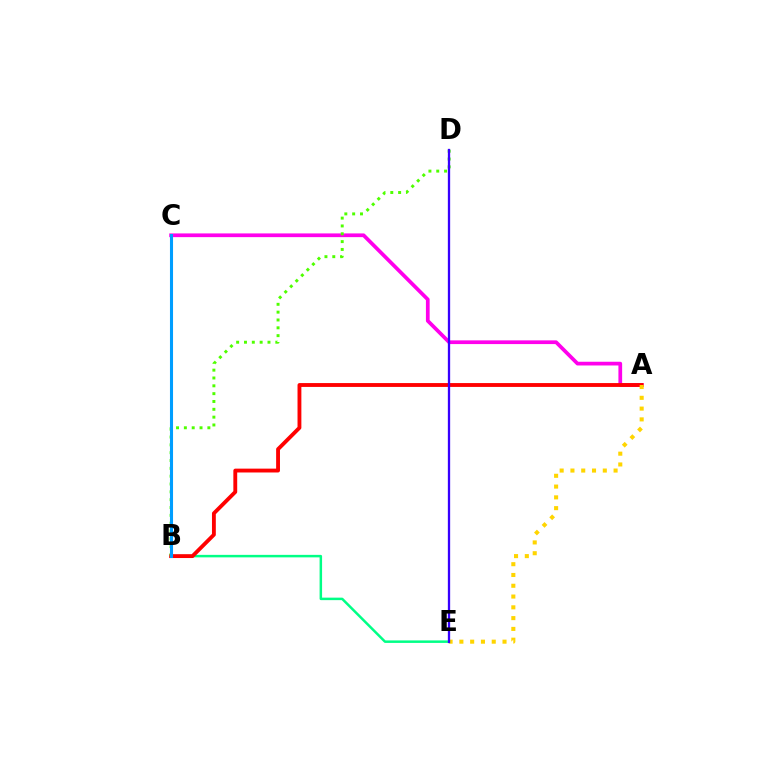{('B', 'E'): [{'color': '#00ff86', 'line_style': 'solid', 'thickness': 1.8}], ('A', 'C'): [{'color': '#ff00ed', 'line_style': 'solid', 'thickness': 2.68}], ('A', 'B'): [{'color': '#ff0000', 'line_style': 'solid', 'thickness': 2.77}], ('B', 'D'): [{'color': '#4fff00', 'line_style': 'dotted', 'thickness': 2.13}], ('A', 'E'): [{'color': '#ffd500', 'line_style': 'dotted', 'thickness': 2.93}], ('B', 'C'): [{'color': '#009eff', 'line_style': 'solid', 'thickness': 2.21}], ('D', 'E'): [{'color': '#3700ff', 'line_style': 'solid', 'thickness': 1.66}]}